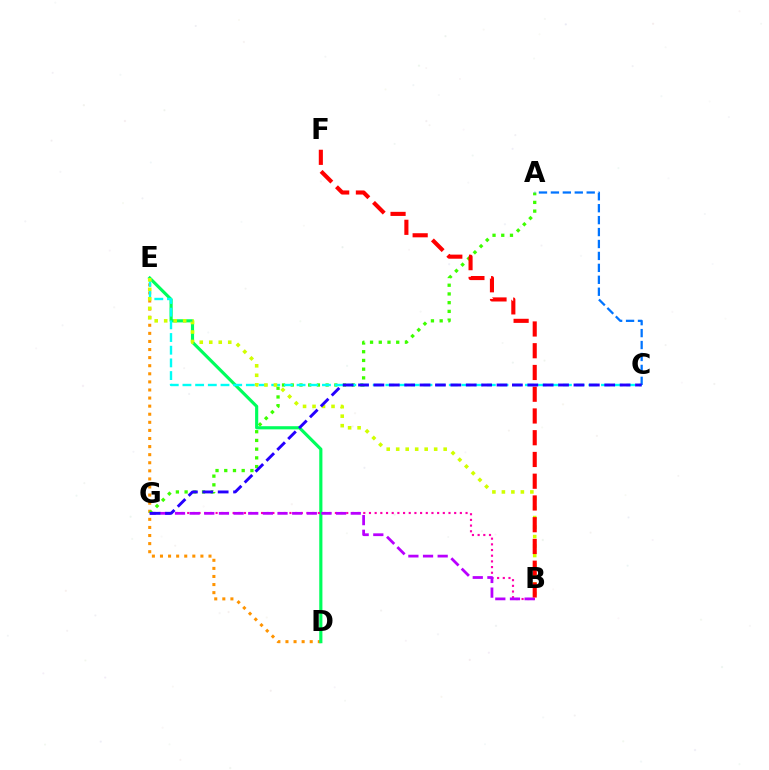{('D', 'E'): [{'color': '#ff9400', 'line_style': 'dotted', 'thickness': 2.2}, {'color': '#00ff5c', 'line_style': 'solid', 'thickness': 2.27}], ('A', 'G'): [{'color': '#3dff00', 'line_style': 'dotted', 'thickness': 2.37}], ('C', 'E'): [{'color': '#00fff6', 'line_style': 'dashed', 'thickness': 1.72}], ('B', 'G'): [{'color': '#ff00ac', 'line_style': 'dotted', 'thickness': 1.54}, {'color': '#b900ff', 'line_style': 'dashed', 'thickness': 1.99}], ('B', 'E'): [{'color': '#d1ff00', 'line_style': 'dotted', 'thickness': 2.58}], ('A', 'C'): [{'color': '#0074ff', 'line_style': 'dashed', 'thickness': 1.62}], ('B', 'F'): [{'color': '#ff0000', 'line_style': 'dashed', 'thickness': 2.95}], ('C', 'G'): [{'color': '#2500ff', 'line_style': 'dashed', 'thickness': 2.09}]}